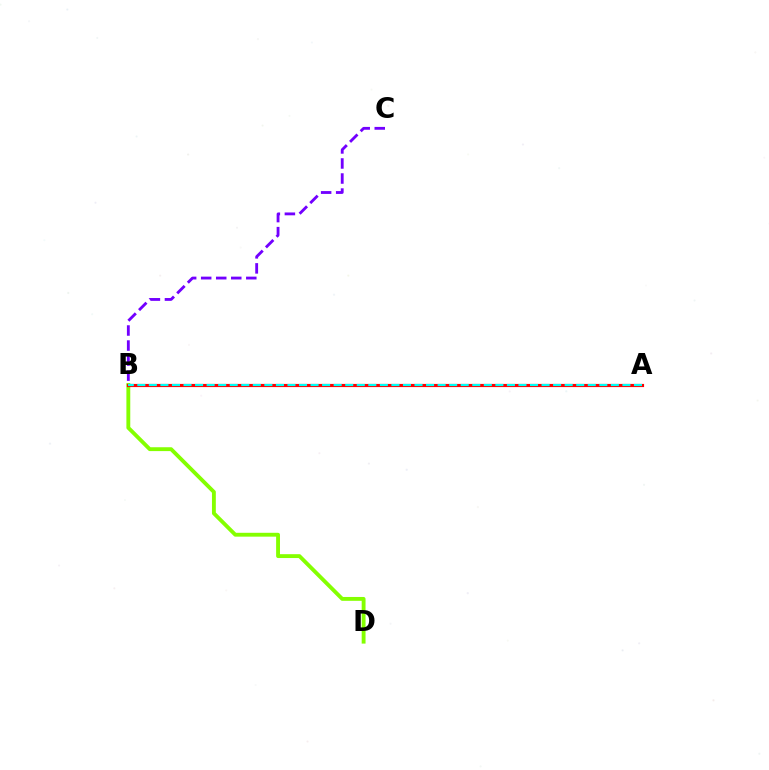{('B', 'C'): [{'color': '#7200ff', 'line_style': 'dashed', 'thickness': 2.04}], ('B', 'D'): [{'color': '#84ff00', 'line_style': 'solid', 'thickness': 2.78}], ('A', 'B'): [{'color': '#ff0000', 'line_style': 'solid', 'thickness': 2.28}, {'color': '#00fff6', 'line_style': 'dashed', 'thickness': 1.57}]}